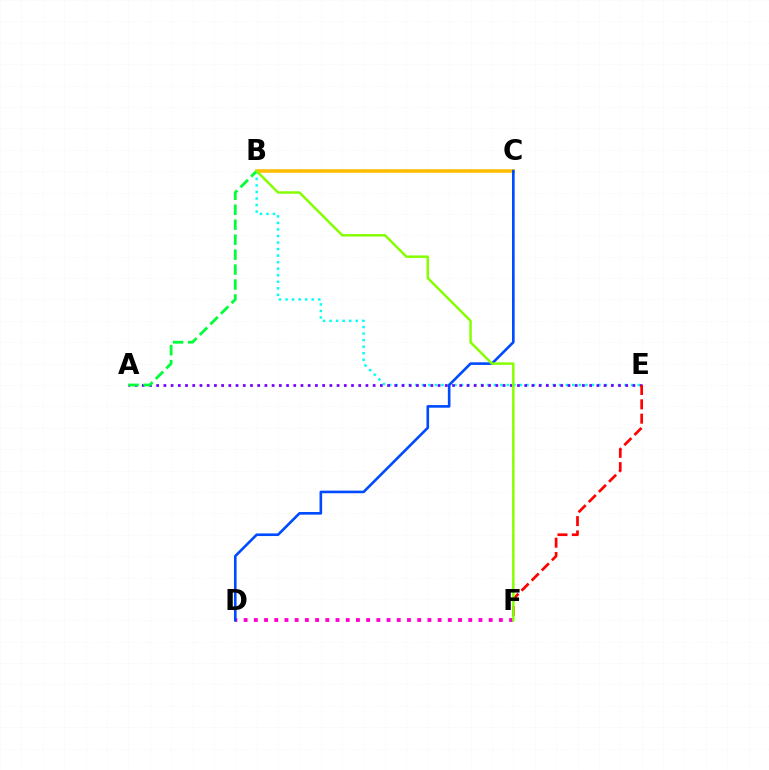{('B', 'E'): [{'color': '#00fff6', 'line_style': 'dotted', 'thickness': 1.78}], ('A', 'E'): [{'color': '#7200ff', 'line_style': 'dotted', 'thickness': 1.96}], ('E', 'F'): [{'color': '#ff0000', 'line_style': 'dashed', 'thickness': 1.95}], ('B', 'C'): [{'color': '#ffbd00', 'line_style': 'solid', 'thickness': 2.55}], ('A', 'B'): [{'color': '#00ff39', 'line_style': 'dashed', 'thickness': 2.03}], ('D', 'F'): [{'color': '#ff00cf', 'line_style': 'dotted', 'thickness': 2.77}], ('C', 'D'): [{'color': '#004bff', 'line_style': 'solid', 'thickness': 1.89}], ('B', 'F'): [{'color': '#84ff00', 'line_style': 'solid', 'thickness': 1.78}]}